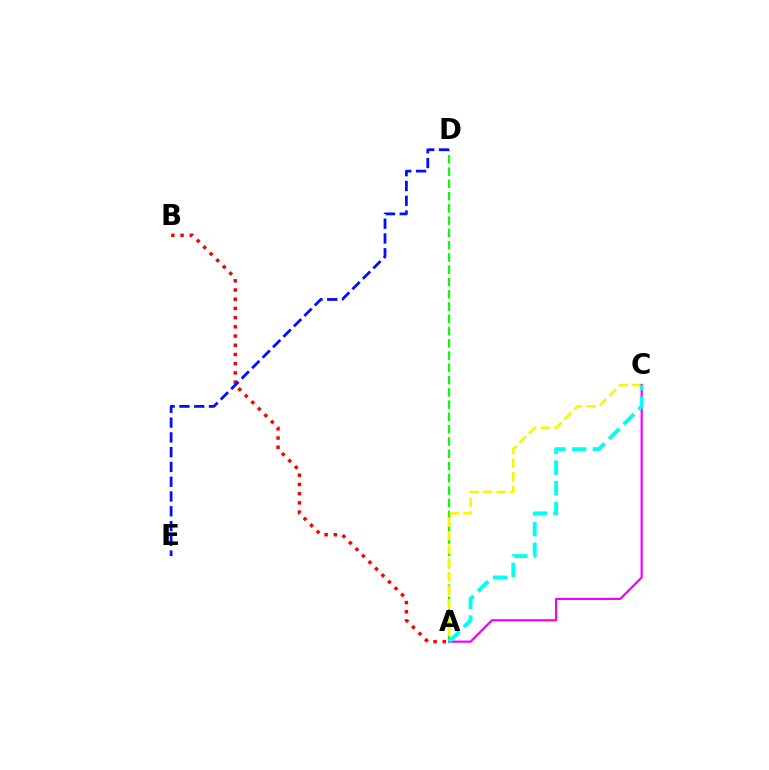{('A', 'B'): [{'color': '#ff0000', 'line_style': 'dotted', 'thickness': 2.5}], ('A', 'D'): [{'color': '#08ff00', 'line_style': 'dashed', 'thickness': 1.67}], ('D', 'E'): [{'color': '#0010ff', 'line_style': 'dashed', 'thickness': 2.01}], ('A', 'C'): [{'color': '#fcf500', 'line_style': 'dashed', 'thickness': 1.86}, {'color': '#ee00ff', 'line_style': 'solid', 'thickness': 1.57}, {'color': '#00fff6', 'line_style': 'dashed', 'thickness': 2.82}]}